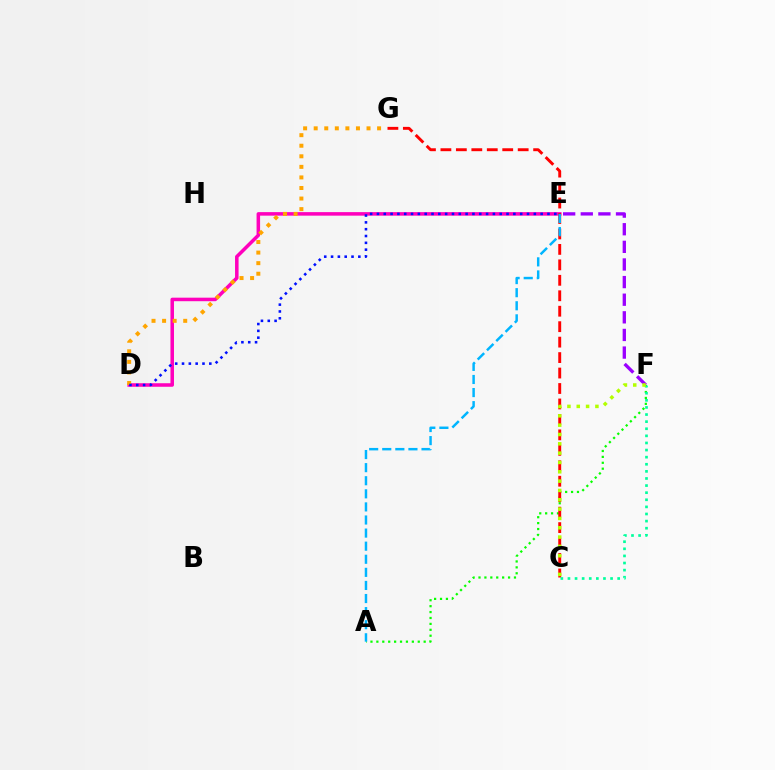{('D', 'E'): [{'color': '#ff00bd', 'line_style': 'solid', 'thickness': 2.54}, {'color': '#0010ff', 'line_style': 'dotted', 'thickness': 1.85}], ('A', 'F'): [{'color': '#08ff00', 'line_style': 'dotted', 'thickness': 1.61}], ('C', 'G'): [{'color': '#ff0000', 'line_style': 'dashed', 'thickness': 2.1}], ('D', 'G'): [{'color': '#ffa500', 'line_style': 'dotted', 'thickness': 2.87}], ('E', 'F'): [{'color': '#9b00ff', 'line_style': 'dashed', 'thickness': 2.39}], ('A', 'E'): [{'color': '#00b5ff', 'line_style': 'dashed', 'thickness': 1.78}], ('C', 'F'): [{'color': '#00ff9d', 'line_style': 'dotted', 'thickness': 1.93}, {'color': '#b3ff00', 'line_style': 'dotted', 'thickness': 2.53}]}